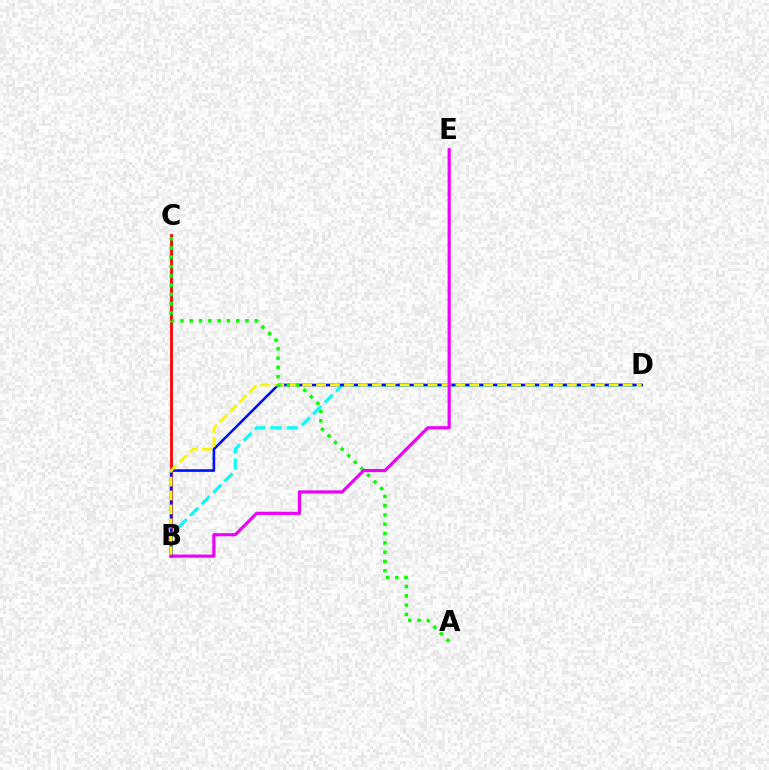{('B', 'C'): [{'color': '#ff0000', 'line_style': 'solid', 'thickness': 2.0}], ('B', 'D'): [{'color': '#00fff6', 'line_style': 'dashed', 'thickness': 2.19}, {'color': '#0010ff', 'line_style': 'solid', 'thickness': 1.89}, {'color': '#fcf500', 'line_style': 'dashed', 'thickness': 1.89}], ('A', 'C'): [{'color': '#08ff00', 'line_style': 'dotted', 'thickness': 2.52}], ('B', 'E'): [{'color': '#ee00ff', 'line_style': 'solid', 'thickness': 2.28}]}